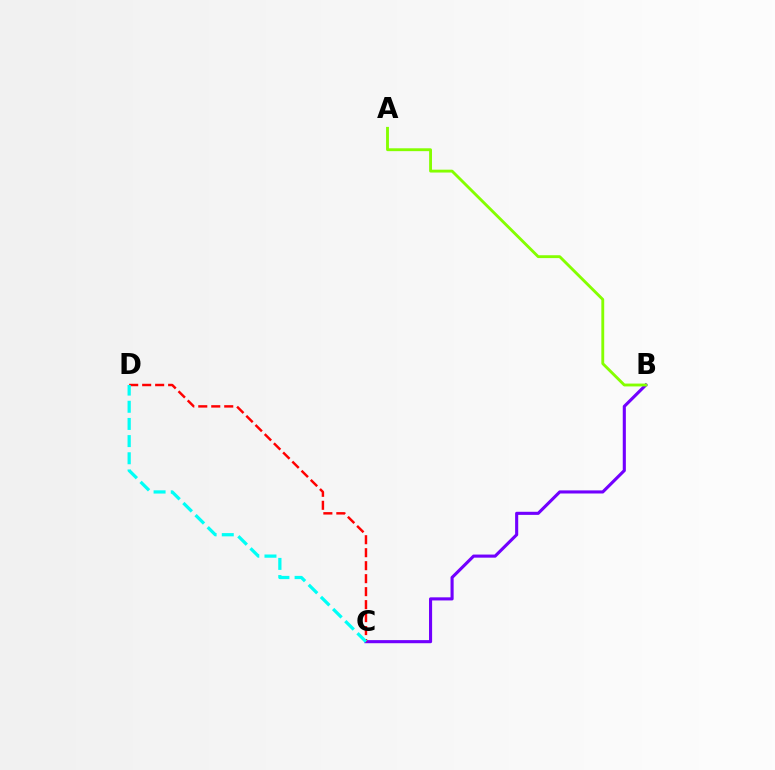{('B', 'C'): [{'color': '#7200ff', 'line_style': 'solid', 'thickness': 2.23}], ('C', 'D'): [{'color': '#ff0000', 'line_style': 'dashed', 'thickness': 1.76}, {'color': '#00fff6', 'line_style': 'dashed', 'thickness': 2.33}], ('A', 'B'): [{'color': '#84ff00', 'line_style': 'solid', 'thickness': 2.06}]}